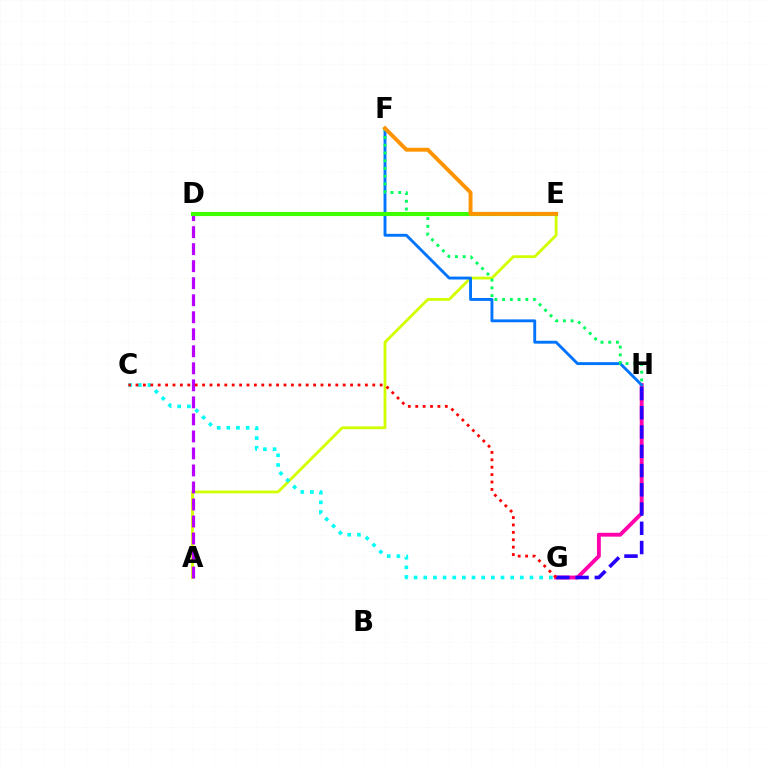{('A', 'E'): [{'color': '#d1ff00', 'line_style': 'solid', 'thickness': 2.02}], ('G', 'H'): [{'color': '#ff00ac', 'line_style': 'solid', 'thickness': 2.78}, {'color': '#2500ff', 'line_style': 'dashed', 'thickness': 2.62}], ('F', 'H'): [{'color': '#0074ff', 'line_style': 'solid', 'thickness': 2.08}, {'color': '#00ff5c', 'line_style': 'dotted', 'thickness': 2.1}], ('A', 'D'): [{'color': '#b900ff', 'line_style': 'dashed', 'thickness': 2.31}], ('D', 'E'): [{'color': '#3dff00', 'line_style': 'solid', 'thickness': 2.96}], ('C', 'G'): [{'color': '#00fff6', 'line_style': 'dotted', 'thickness': 2.62}, {'color': '#ff0000', 'line_style': 'dotted', 'thickness': 2.01}], ('E', 'F'): [{'color': '#ff9400', 'line_style': 'solid', 'thickness': 2.82}]}